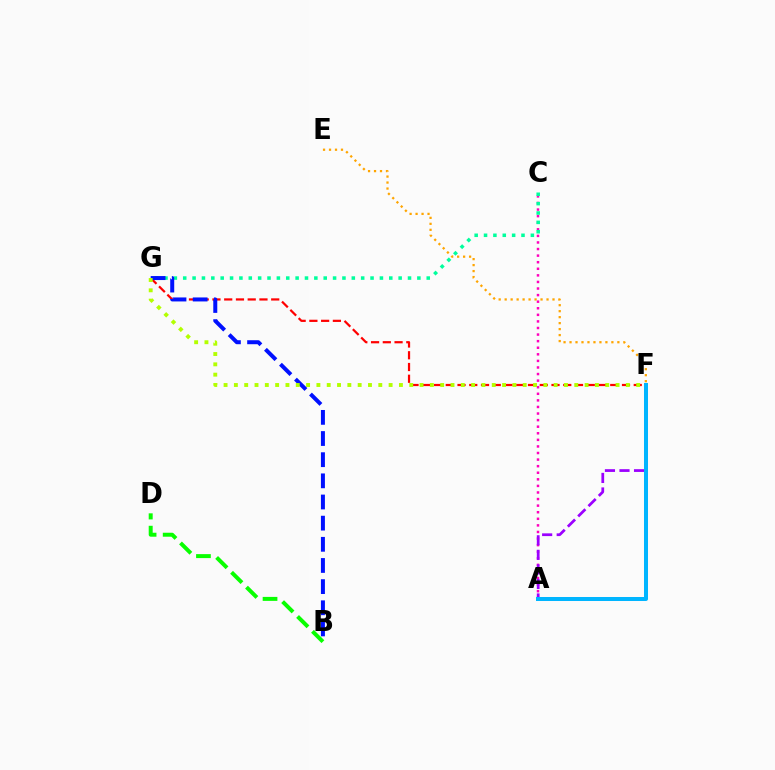{('F', 'G'): [{'color': '#ff0000', 'line_style': 'dashed', 'thickness': 1.6}, {'color': '#b3ff00', 'line_style': 'dotted', 'thickness': 2.8}], ('A', 'C'): [{'color': '#ff00bd', 'line_style': 'dotted', 'thickness': 1.79}], ('C', 'G'): [{'color': '#00ff9d', 'line_style': 'dotted', 'thickness': 2.54}], ('B', 'G'): [{'color': '#0010ff', 'line_style': 'dashed', 'thickness': 2.87}], ('E', 'F'): [{'color': '#ffa500', 'line_style': 'dotted', 'thickness': 1.62}], ('A', 'F'): [{'color': '#9b00ff', 'line_style': 'dashed', 'thickness': 1.98}, {'color': '#00b5ff', 'line_style': 'solid', 'thickness': 2.89}], ('B', 'D'): [{'color': '#08ff00', 'line_style': 'dashed', 'thickness': 2.86}]}